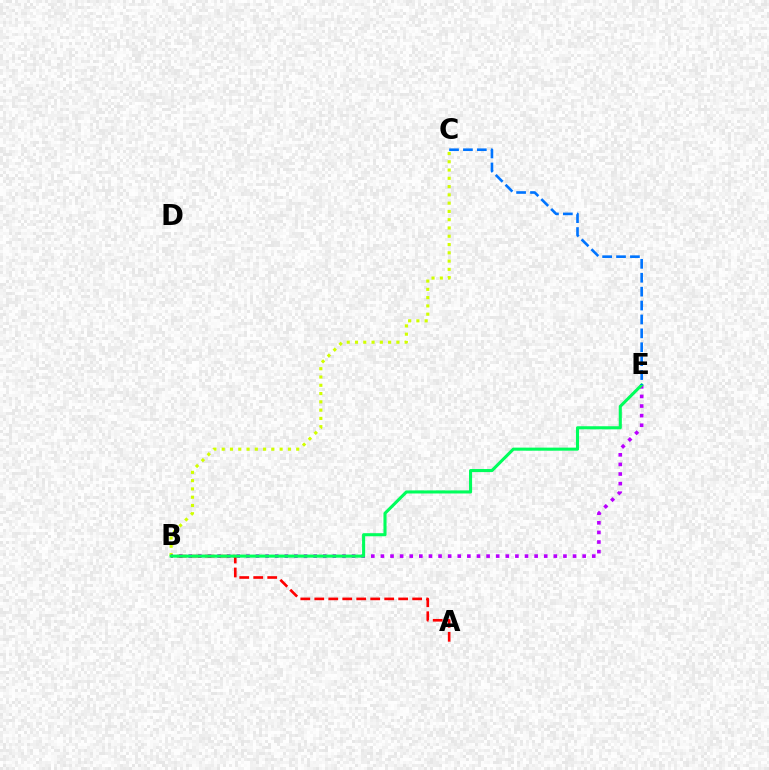{('B', 'C'): [{'color': '#d1ff00', 'line_style': 'dotted', 'thickness': 2.25}], ('B', 'E'): [{'color': '#b900ff', 'line_style': 'dotted', 'thickness': 2.61}, {'color': '#00ff5c', 'line_style': 'solid', 'thickness': 2.22}], ('A', 'B'): [{'color': '#ff0000', 'line_style': 'dashed', 'thickness': 1.9}], ('C', 'E'): [{'color': '#0074ff', 'line_style': 'dashed', 'thickness': 1.89}]}